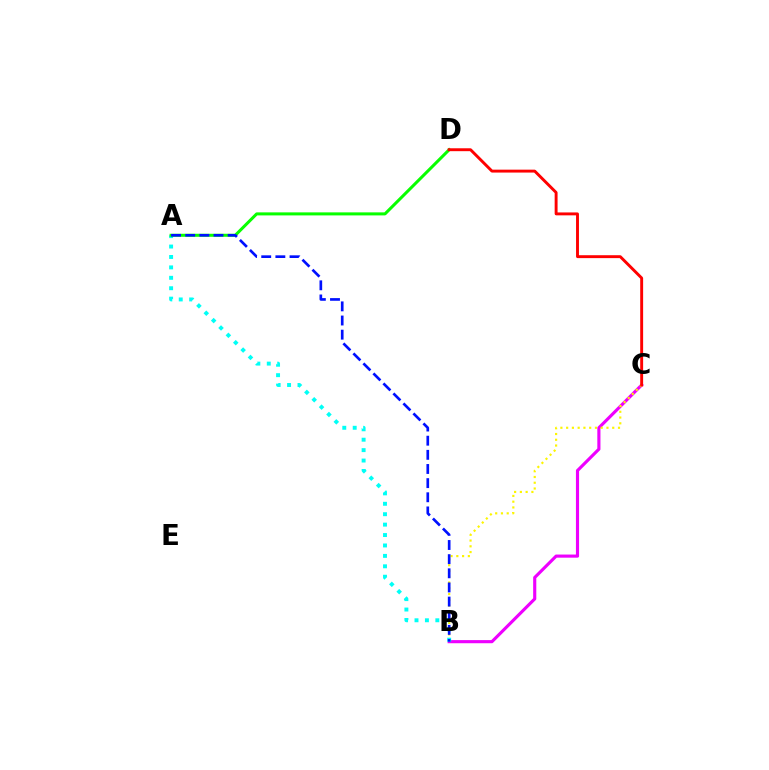{('B', 'C'): [{'color': '#ee00ff', 'line_style': 'solid', 'thickness': 2.26}, {'color': '#fcf500', 'line_style': 'dotted', 'thickness': 1.56}], ('A', 'B'): [{'color': '#00fff6', 'line_style': 'dotted', 'thickness': 2.83}, {'color': '#0010ff', 'line_style': 'dashed', 'thickness': 1.92}], ('A', 'D'): [{'color': '#08ff00', 'line_style': 'solid', 'thickness': 2.18}], ('C', 'D'): [{'color': '#ff0000', 'line_style': 'solid', 'thickness': 2.09}]}